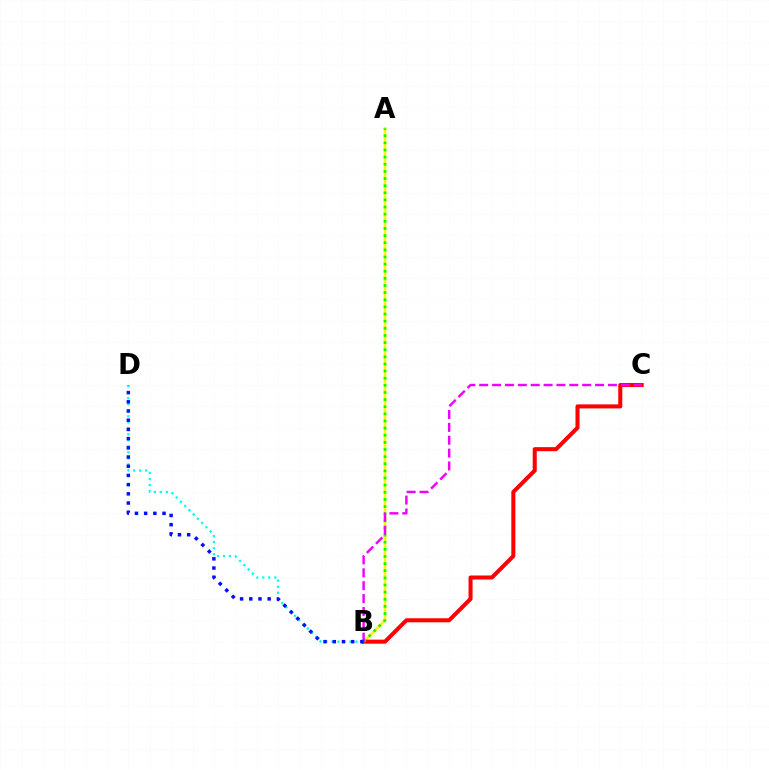{('A', 'B'): [{'color': '#fcf500', 'line_style': 'solid', 'thickness': 1.89}, {'color': '#08ff00', 'line_style': 'dotted', 'thickness': 1.94}], ('B', 'D'): [{'color': '#00fff6', 'line_style': 'dotted', 'thickness': 1.63}, {'color': '#0010ff', 'line_style': 'dotted', 'thickness': 2.5}], ('B', 'C'): [{'color': '#ff0000', 'line_style': 'solid', 'thickness': 2.91}, {'color': '#ee00ff', 'line_style': 'dashed', 'thickness': 1.75}]}